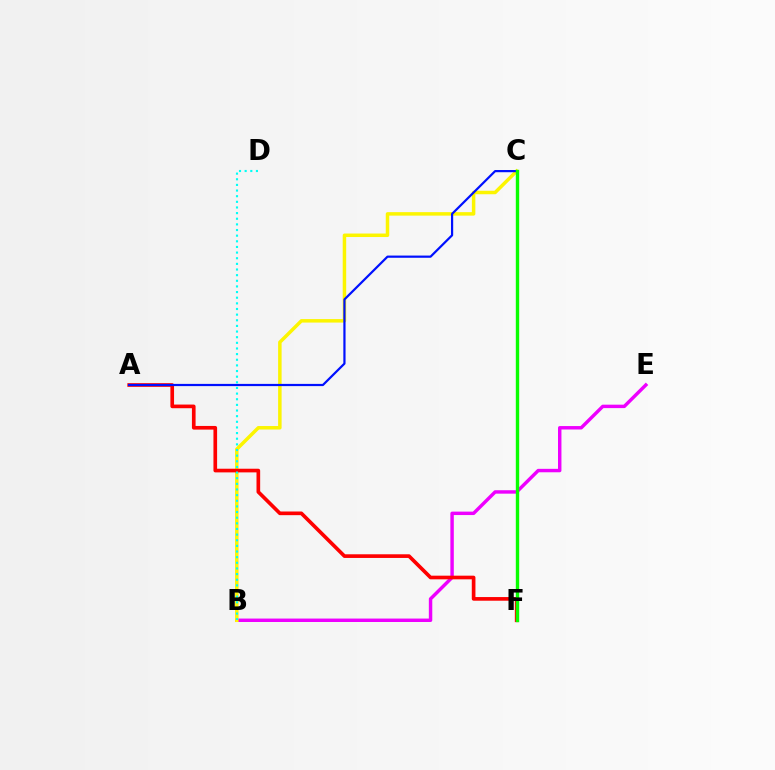{('B', 'E'): [{'color': '#ee00ff', 'line_style': 'solid', 'thickness': 2.47}], ('B', 'C'): [{'color': '#fcf500', 'line_style': 'solid', 'thickness': 2.51}], ('A', 'F'): [{'color': '#ff0000', 'line_style': 'solid', 'thickness': 2.63}], ('A', 'C'): [{'color': '#0010ff', 'line_style': 'solid', 'thickness': 1.59}], ('C', 'F'): [{'color': '#08ff00', 'line_style': 'solid', 'thickness': 2.44}], ('B', 'D'): [{'color': '#00fff6', 'line_style': 'dotted', 'thickness': 1.53}]}